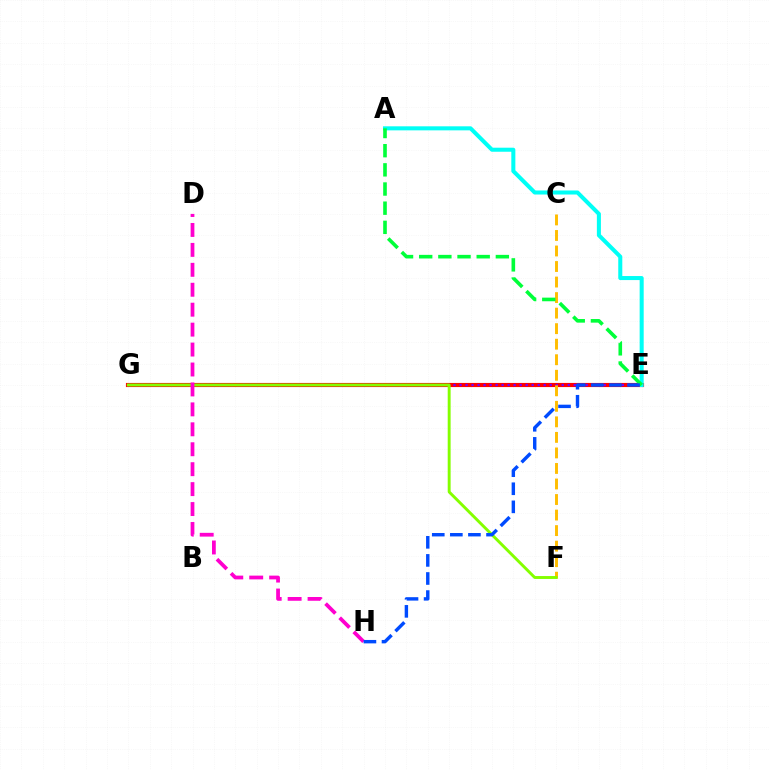{('E', 'G'): [{'color': '#ff0000', 'line_style': 'solid', 'thickness': 2.97}, {'color': '#7200ff', 'line_style': 'dotted', 'thickness': 1.63}], ('C', 'F'): [{'color': '#ffbd00', 'line_style': 'dashed', 'thickness': 2.11}], ('F', 'G'): [{'color': '#84ff00', 'line_style': 'solid', 'thickness': 2.1}], ('A', 'E'): [{'color': '#00fff6', 'line_style': 'solid', 'thickness': 2.91}, {'color': '#00ff39', 'line_style': 'dashed', 'thickness': 2.6}], ('D', 'H'): [{'color': '#ff00cf', 'line_style': 'dashed', 'thickness': 2.71}], ('E', 'H'): [{'color': '#004bff', 'line_style': 'dashed', 'thickness': 2.46}]}